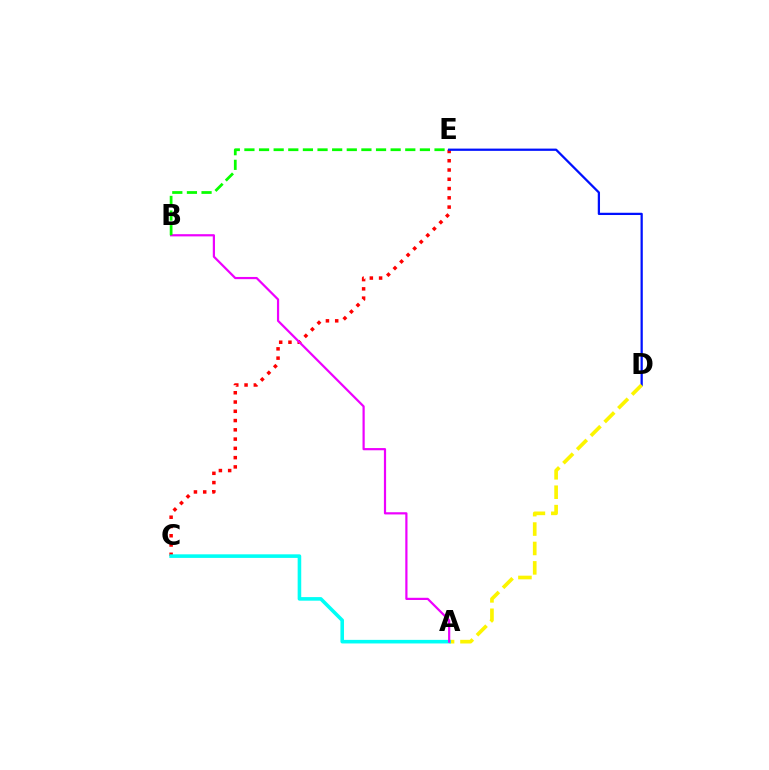{('C', 'E'): [{'color': '#ff0000', 'line_style': 'dotted', 'thickness': 2.52}], ('D', 'E'): [{'color': '#0010ff', 'line_style': 'solid', 'thickness': 1.62}], ('A', 'D'): [{'color': '#fcf500', 'line_style': 'dashed', 'thickness': 2.64}], ('A', 'C'): [{'color': '#00fff6', 'line_style': 'solid', 'thickness': 2.58}], ('A', 'B'): [{'color': '#ee00ff', 'line_style': 'solid', 'thickness': 1.59}], ('B', 'E'): [{'color': '#08ff00', 'line_style': 'dashed', 'thickness': 1.99}]}